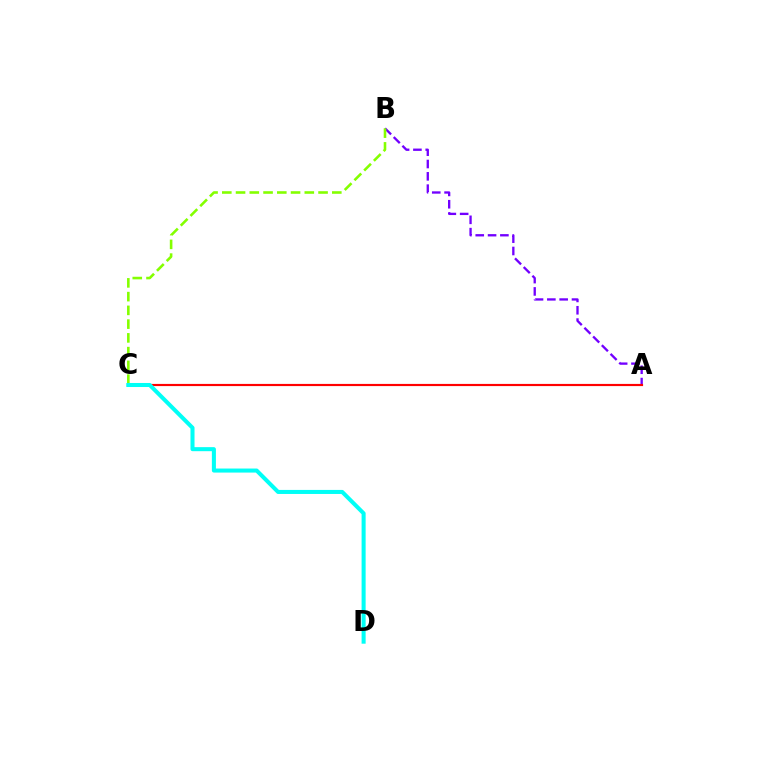{('A', 'B'): [{'color': '#7200ff', 'line_style': 'dashed', 'thickness': 1.67}], ('B', 'C'): [{'color': '#84ff00', 'line_style': 'dashed', 'thickness': 1.87}], ('A', 'C'): [{'color': '#ff0000', 'line_style': 'solid', 'thickness': 1.56}], ('C', 'D'): [{'color': '#00fff6', 'line_style': 'solid', 'thickness': 2.91}]}